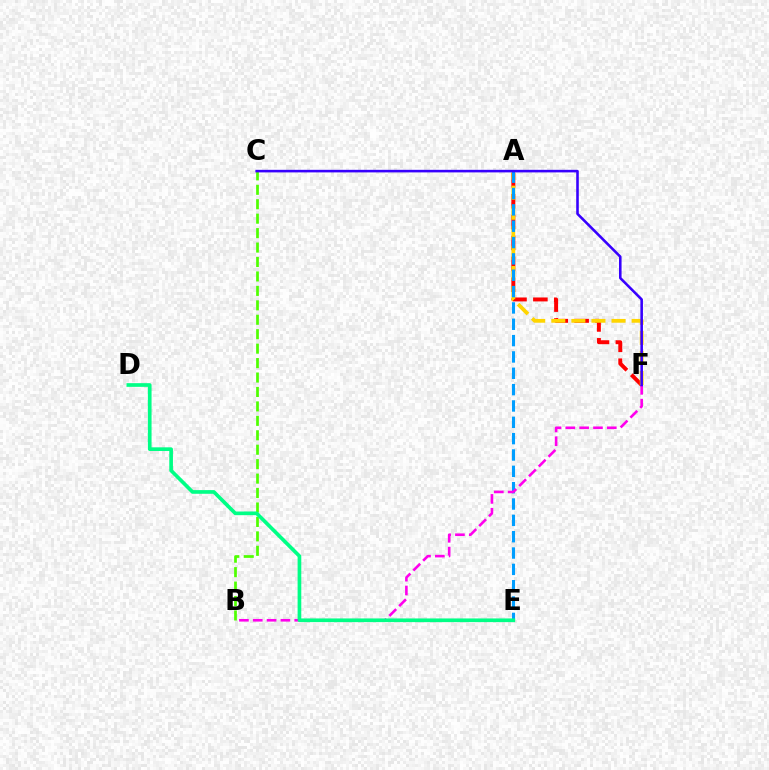{('A', 'F'): [{'color': '#ff0000', 'line_style': 'dashed', 'thickness': 2.84}, {'color': '#ffd500', 'line_style': 'dashed', 'thickness': 2.73}], ('B', 'C'): [{'color': '#4fff00', 'line_style': 'dashed', 'thickness': 1.96}], ('A', 'E'): [{'color': '#009eff', 'line_style': 'dashed', 'thickness': 2.22}], ('B', 'F'): [{'color': '#ff00ed', 'line_style': 'dashed', 'thickness': 1.88}], ('C', 'F'): [{'color': '#3700ff', 'line_style': 'solid', 'thickness': 1.85}], ('D', 'E'): [{'color': '#00ff86', 'line_style': 'solid', 'thickness': 2.65}]}